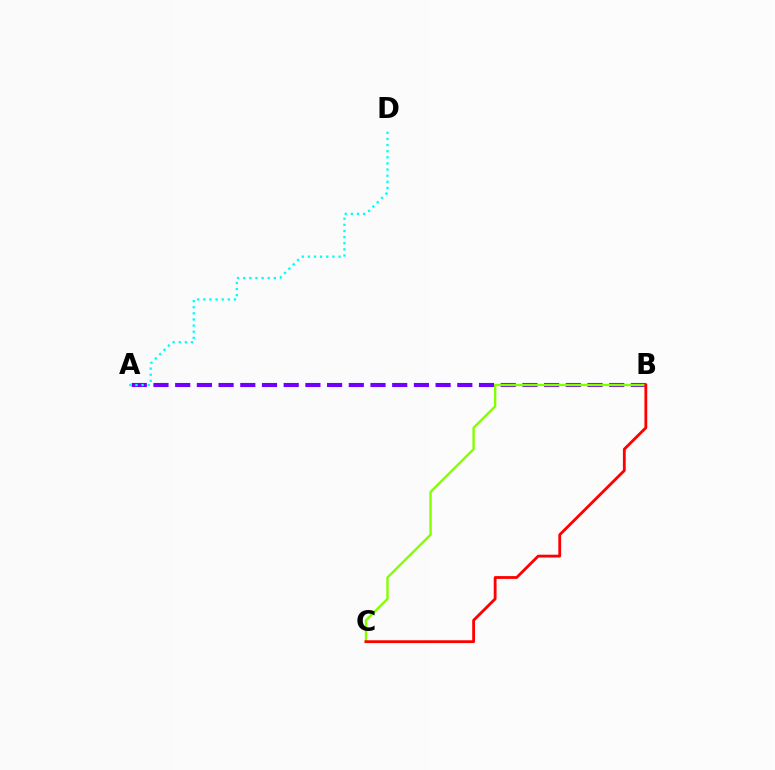{('A', 'B'): [{'color': '#7200ff', 'line_style': 'dashed', 'thickness': 2.95}], ('B', 'C'): [{'color': '#84ff00', 'line_style': 'solid', 'thickness': 1.72}, {'color': '#ff0000', 'line_style': 'solid', 'thickness': 2.03}], ('A', 'D'): [{'color': '#00fff6', 'line_style': 'dotted', 'thickness': 1.66}]}